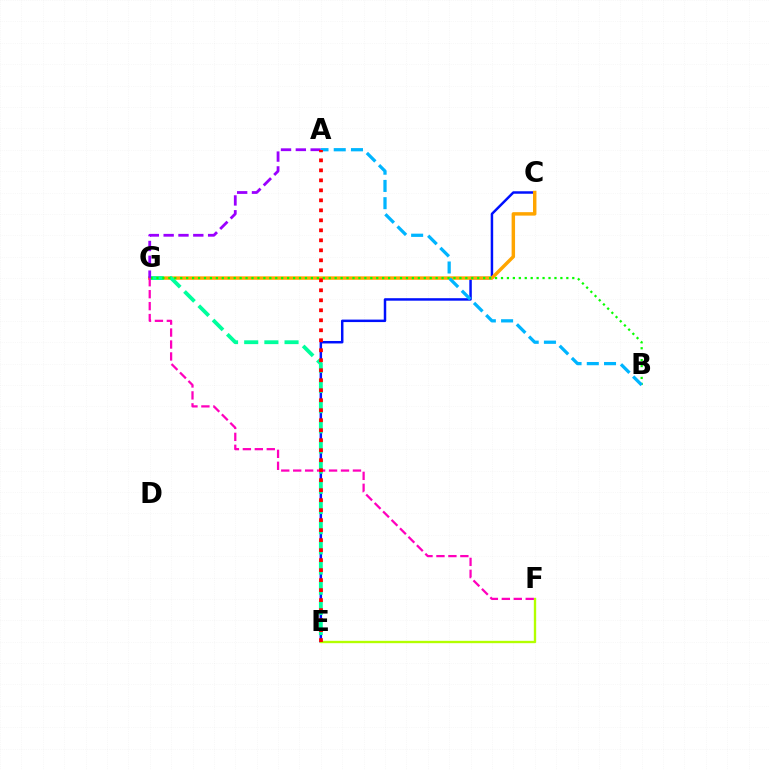{('C', 'E'): [{'color': '#0010ff', 'line_style': 'solid', 'thickness': 1.79}], ('C', 'G'): [{'color': '#ffa500', 'line_style': 'solid', 'thickness': 2.48}], ('E', 'G'): [{'color': '#00ff9d', 'line_style': 'dashed', 'thickness': 2.74}], ('E', 'F'): [{'color': '#b3ff00', 'line_style': 'solid', 'thickness': 1.7}], ('B', 'G'): [{'color': '#08ff00', 'line_style': 'dotted', 'thickness': 1.61}], ('A', 'G'): [{'color': '#9b00ff', 'line_style': 'dashed', 'thickness': 2.01}], ('A', 'B'): [{'color': '#00b5ff', 'line_style': 'dashed', 'thickness': 2.34}], ('F', 'G'): [{'color': '#ff00bd', 'line_style': 'dashed', 'thickness': 1.62}], ('A', 'E'): [{'color': '#ff0000', 'line_style': 'dotted', 'thickness': 2.72}]}